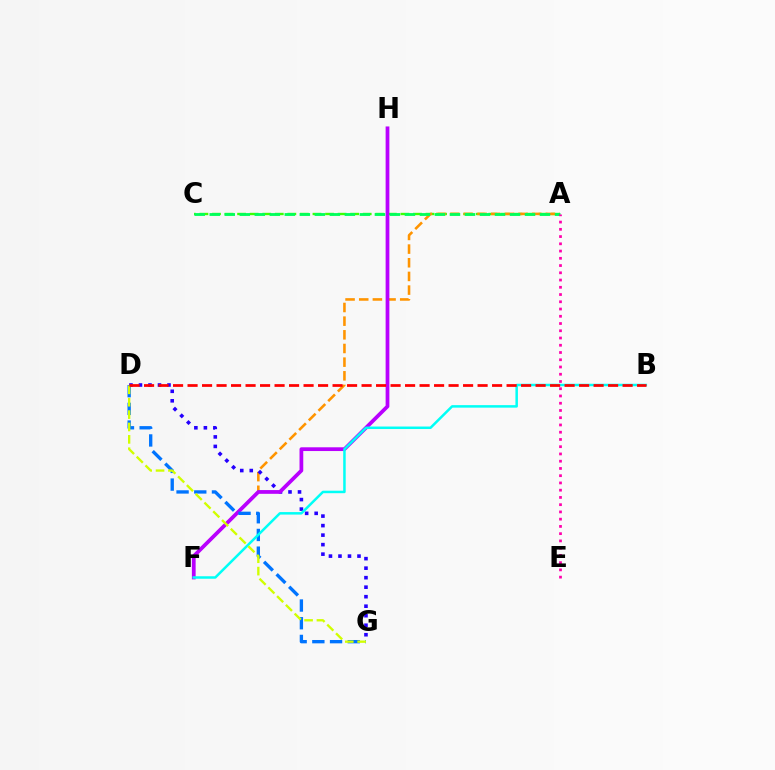{('A', 'C'): [{'color': '#3dff00', 'line_style': 'dashed', 'thickness': 1.71}, {'color': '#00ff5c', 'line_style': 'dashed', 'thickness': 2.04}], ('A', 'F'): [{'color': '#ff9400', 'line_style': 'dashed', 'thickness': 1.86}], ('D', 'G'): [{'color': '#2500ff', 'line_style': 'dotted', 'thickness': 2.58}, {'color': '#0074ff', 'line_style': 'dashed', 'thickness': 2.4}, {'color': '#d1ff00', 'line_style': 'dashed', 'thickness': 1.68}], ('F', 'H'): [{'color': '#b900ff', 'line_style': 'solid', 'thickness': 2.7}], ('B', 'F'): [{'color': '#00fff6', 'line_style': 'solid', 'thickness': 1.8}], ('A', 'E'): [{'color': '#ff00ac', 'line_style': 'dotted', 'thickness': 1.97}], ('B', 'D'): [{'color': '#ff0000', 'line_style': 'dashed', 'thickness': 1.97}]}